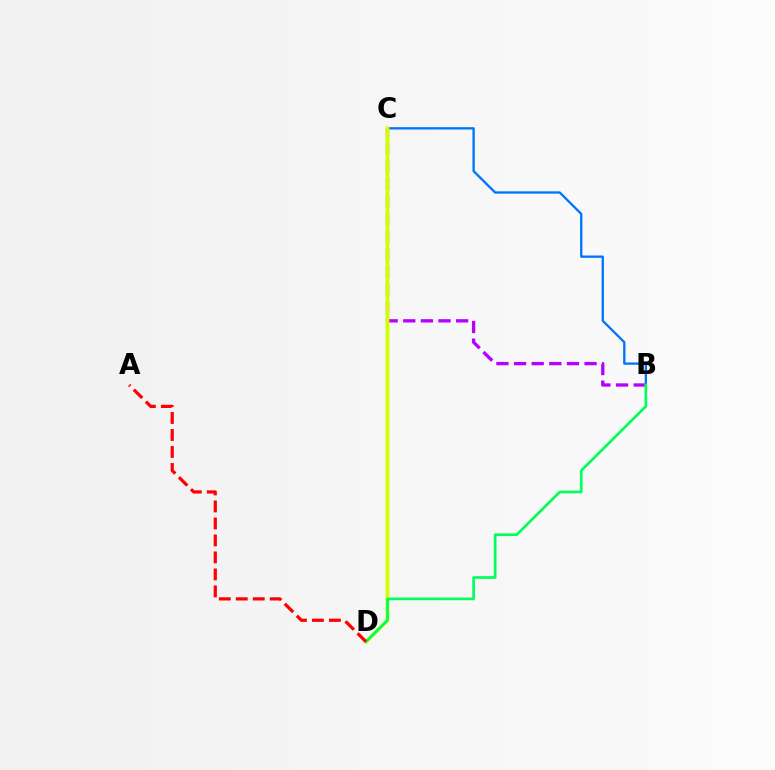{('B', 'C'): [{'color': '#b900ff', 'line_style': 'dashed', 'thickness': 2.39}, {'color': '#0074ff', 'line_style': 'solid', 'thickness': 1.67}], ('C', 'D'): [{'color': '#d1ff00', 'line_style': 'solid', 'thickness': 2.72}], ('B', 'D'): [{'color': '#00ff5c', 'line_style': 'solid', 'thickness': 1.93}], ('A', 'D'): [{'color': '#ff0000', 'line_style': 'dashed', 'thickness': 2.31}]}